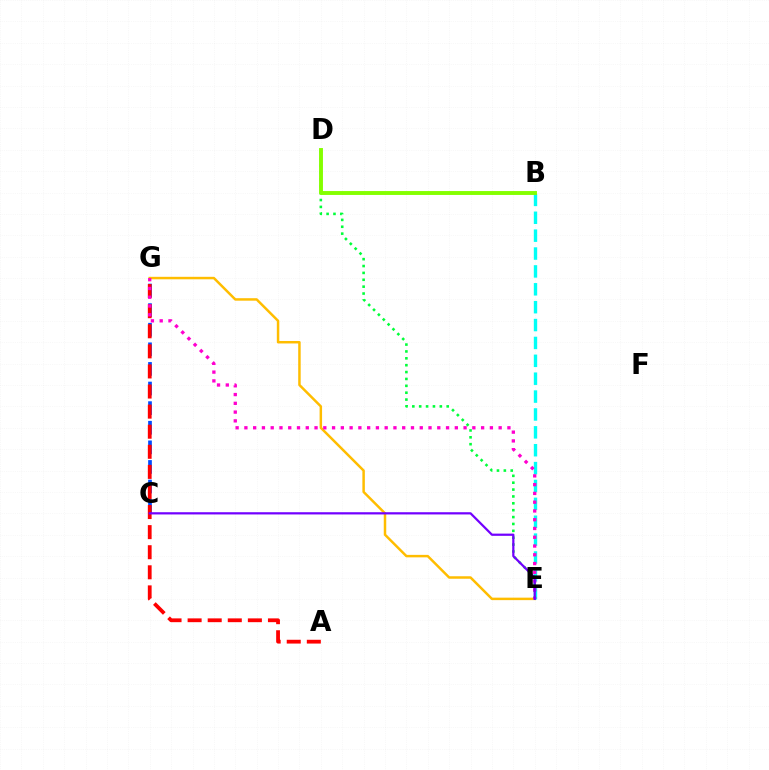{('E', 'G'): [{'color': '#ffbd00', 'line_style': 'solid', 'thickness': 1.79}, {'color': '#ff00cf', 'line_style': 'dotted', 'thickness': 2.38}], ('B', 'E'): [{'color': '#00fff6', 'line_style': 'dashed', 'thickness': 2.43}], ('D', 'E'): [{'color': '#00ff39', 'line_style': 'dotted', 'thickness': 1.87}], ('B', 'D'): [{'color': '#84ff00', 'line_style': 'solid', 'thickness': 2.8}], ('C', 'G'): [{'color': '#004bff', 'line_style': 'dashed', 'thickness': 2.66}], ('A', 'G'): [{'color': '#ff0000', 'line_style': 'dashed', 'thickness': 2.73}], ('C', 'E'): [{'color': '#7200ff', 'line_style': 'solid', 'thickness': 1.6}]}